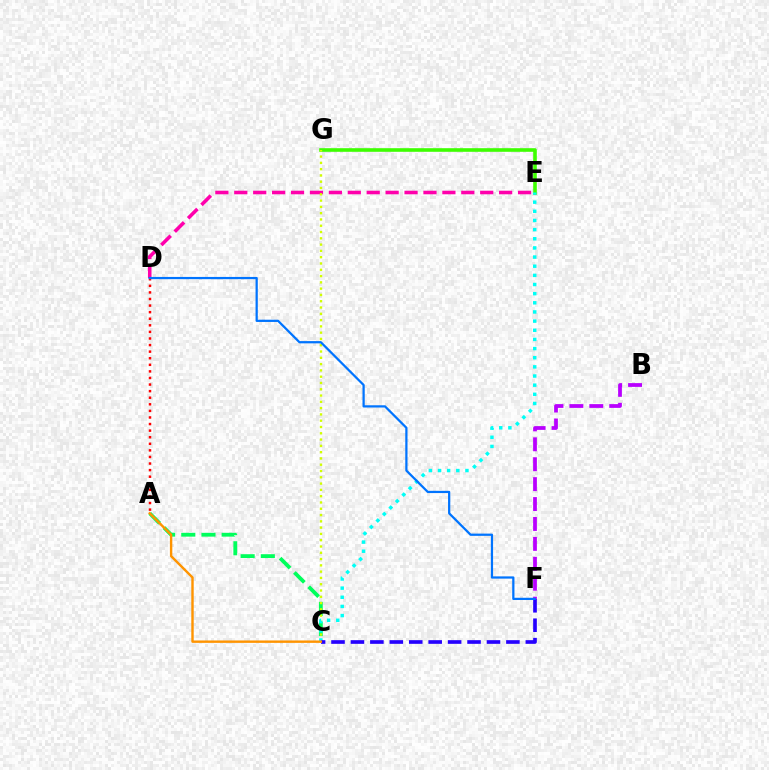{('D', 'E'): [{'color': '#ff00ac', 'line_style': 'dashed', 'thickness': 2.57}], ('E', 'G'): [{'color': '#3dff00', 'line_style': 'solid', 'thickness': 2.6}], ('B', 'F'): [{'color': '#b900ff', 'line_style': 'dashed', 'thickness': 2.71}], ('A', 'C'): [{'color': '#00ff5c', 'line_style': 'dashed', 'thickness': 2.74}, {'color': '#ff9400', 'line_style': 'solid', 'thickness': 1.73}], ('C', 'G'): [{'color': '#d1ff00', 'line_style': 'dotted', 'thickness': 1.71}], ('C', 'E'): [{'color': '#00fff6', 'line_style': 'dotted', 'thickness': 2.49}], ('C', 'F'): [{'color': '#2500ff', 'line_style': 'dashed', 'thickness': 2.64}], ('A', 'D'): [{'color': '#ff0000', 'line_style': 'dotted', 'thickness': 1.79}], ('D', 'F'): [{'color': '#0074ff', 'line_style': 'solid', 'thickness': 1.61}]}